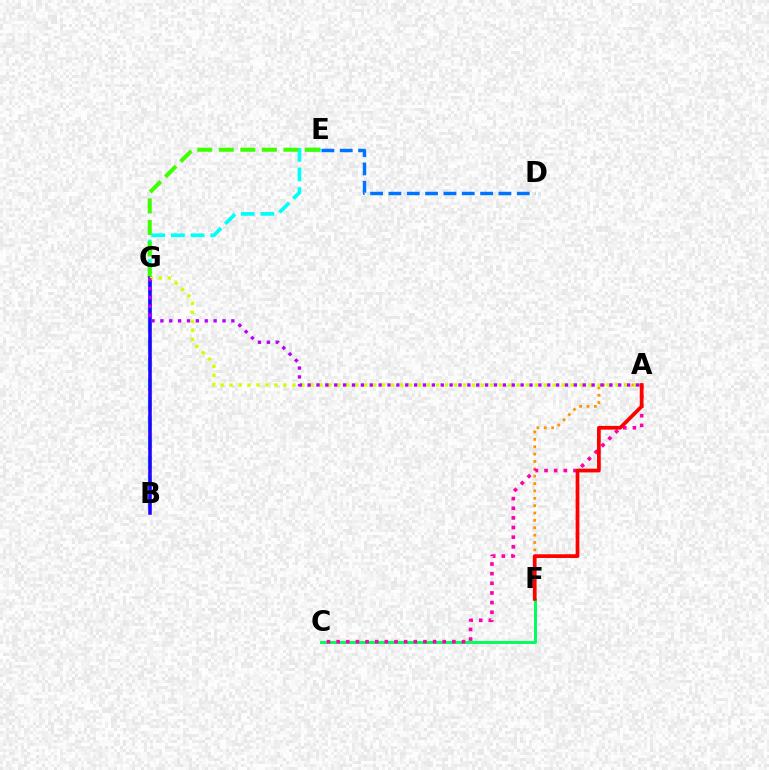{('B', 'E'): [{'color': '#00fff6', 'line_style': 'dashed', 'thickness': 2.67}], ('E', 'G'): [{'color': '#3dff00', 'line_style': 'dashed', 'thickness': 2.93}], ('B', 'G'): [{'color': '#2500ff', 'line_style': 'solid', 'thickness': 2.56}], ('A', 'F'): [{'color': '#ff9400', 'line_style': 'dotted', 'thickness': 2.0}, {'color': '#ff0000', 'line_style': 'solid', 'thickness': 2.68}], ('C', 'F'): [{'color': '#00ff5c', 'line_style': 'solid', 'thickness': 2.14}], ('A', 'C'): [{'color': '#ff00ac', 'line_style': 'dotted', 'thickness': 2.62}], ('A', 'G'): [{'color': '#d1ff00', 'line_style': 'dotted', 'thickness': 2.44}, {'color': '#b900ff', 'line_style': 'dotted', 'thickness': 2.41}], ('D', 'E'): [{'color': '#0074ff', 'line_style': 'dashed', 'thickness': 2.49}]}